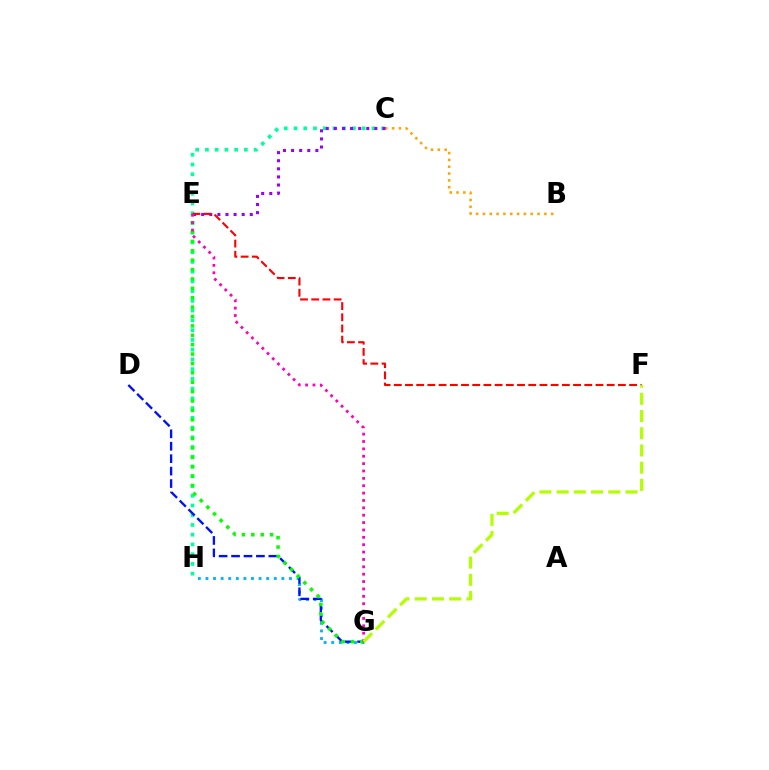{('G', 'H'): [{'color': '#00b5ff', 'line_style': 'dotted', 'thickness': 2.06}], ('C', 'H'): [{'color': '#00ff9d', 'line_style': 'dotted', 'thickness': 2.65}], ('B', 'C'): [{'color': '#ffa500', 'line_style': 'dotted', 'thickness': 1.85}], ('D', 'G'): [{'color': '#0010ff', 'line_style': 'dashed', 'thickness': 1.69}], ('E', 'G'): [{'color': '#08ff00', 'line_style': 'dotted', 'thickness': 2.55}, {'color': '#ff00bd', 'line_style': 'dotted', 'thickness': 2.0}], ('C', 'E'): [{'color': '#9b00ff', 'line_style': 'dotted', 'thickness': 2.2}], ('E', 'F'): [{'color': '#ff0000', 'line_style': 'dashed', 'thickness': 1.52}], ('F', 'G'): [{'color': '#b3ff00', 'line_style': 'dashed', 'thickness': 2.34}]}